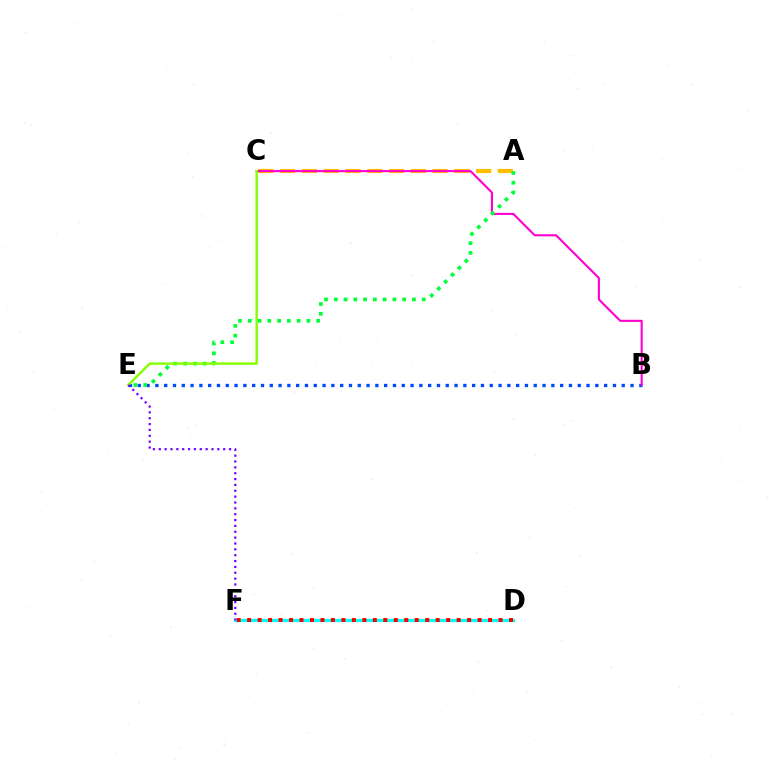{('D', 'F'): [{'color': '#00fff6', 'line_style': 'solid', 'thickness': 2.31}, {'color': '#ff0000', 'line_style': 'dotted', 'thickness': 2.85}], ('A', 'C'): [{'color': '#ffbd00', 'line_style': 'dashed', 'thickness': 2.96}], ('B', 'E'): [{'color': '#004bff', 'line_style': 'dotted', 'thickness': 2.39}], ('B', 'C'): [{'color': '#ff00cf', 'line_style': 'solid', 'thickness': 1.51}], ('A', 'E'): [{'color': '#00ff39', 'line_style': 'dotted', 'thickness': 2.65}], ('C', 'E'): [{'color': '#84ff00', 'line_style': 'solid', 'thickness': 1.72}], ('E', 'F'): [{'color': '#7200ff', 'line_style': 'dotted', 'thickness': 1.59}]}